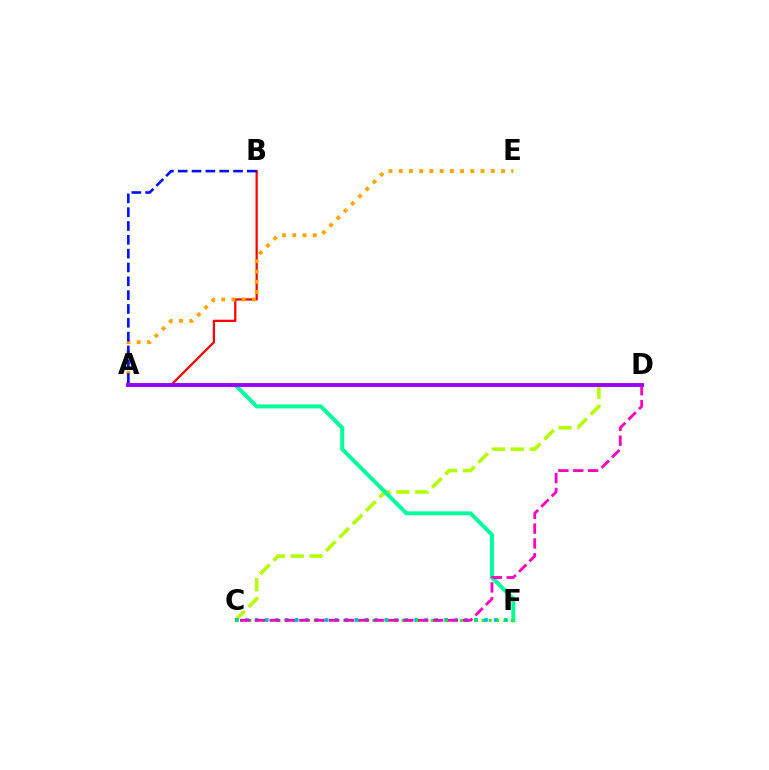{('C', 'D'): [{'color': '#b3ff00', 'line_style': 'dashed', 'thickness': 2.57}, {'color': '#ff00bd', 'line_style': 'dashed', 'thickness': 2.02}], ('A', 'B'): [{'color': '#ff0000', 'line_style': 'solid', 'thickness': 1.62}, {'color': '#0010ff', 'line_style': 'dashed', 'thickness': 1.88}], ('A', 'F'): [{'color': '#00ff9d', 'line_style': 'solid', 'thickness': 2.85}], ('C', 'F'): [{'color': '#00b5ff', 'line_style': 'dotted', 'thickness': 2.71}, {'color': '#08ff00', 'line_style': 'dotted', 'thickness': 1.98}], ('A', 'E'): [{'color': '#ffa500', 'line_style': 'dotted', 'thickness': 2.78}], ('A', 'D'): [{'color': '#9b00ff', 'line_style': 'solid', 'thickness': 2.79}]}